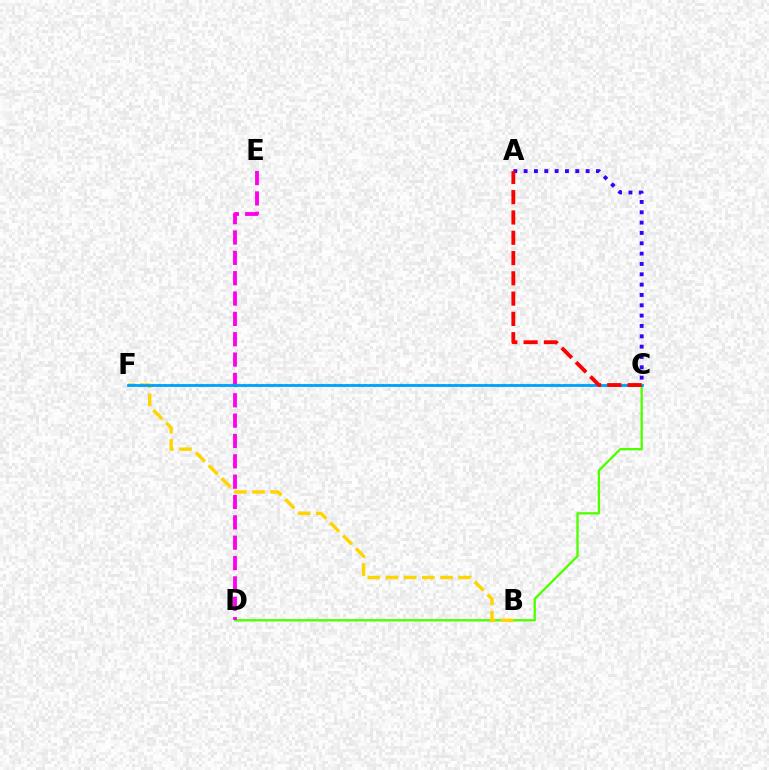{('C', 'D'): [{'color': '#4fff00', 'line_style': 'solid', 'thickness': 1.67}], ('A', 'C'): [{'color': '#3700ff', 'line_style': 'dotted', 'thickness': 2.81}, {'color': '#ff0000', 'line_style': 'dashed', 'thickness': 2.76}], ('B', 'F'): [{'color': '#ffd500', 'line_style': 'dashed', 'thickness': 2.47}], ('D', 'E'): [{'color': '#ff00ed', 'line_style': 'dashed', 'thickness': 2.76}], ('C', 'F'): [{'color': '#00ff86', 'line_style': 'dotted', 'thickness': 1.64}, {'color': '#009eff', 'line_style': 'solid', 'thickness': 1.98}]}